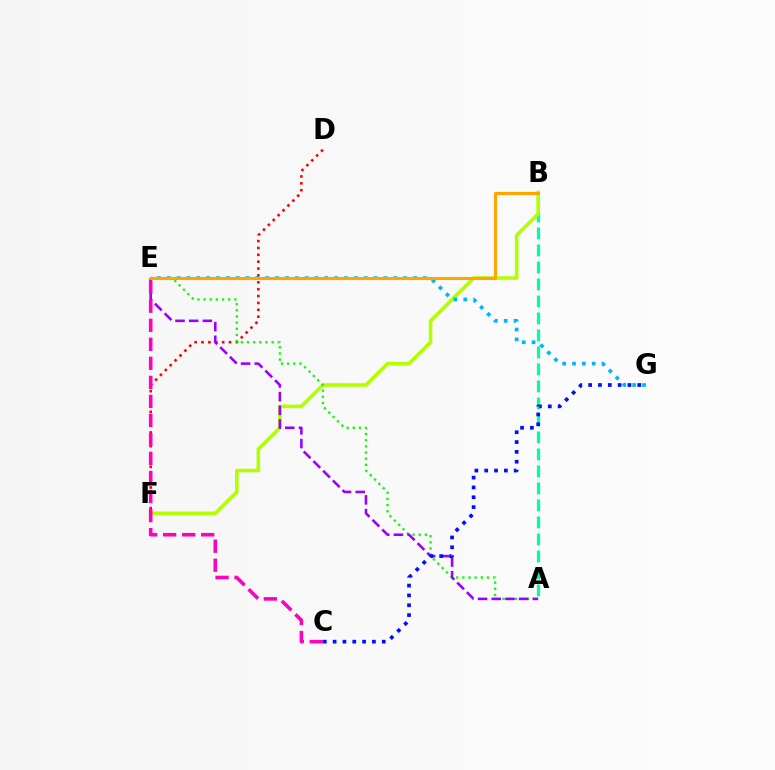{('A', 'B'): [{'color': '#00ff9d', 'line_style': 'dashed', 'thickness': 2.31}], ('B', 'F'): [{'color': '#b3ff00', 'line_style': 'solid', 'thickness': 2.58}], ('D', 'F'): [{'color': '#ff0000', 'line_style': 'dotted', 'thickness': 1.87}], ('A', 'E'): [{'color': '#08ff00', 'line_style': 'dotted', 'thickness': 1.67}, {'color': '#9b00ff', 'line_style': 'dashed', 'thickness': 1.86}], ('E', 'G'): [{'color': '#00b5ff', 'line_style': 'dotted', 'thickness': 2.68}], ('C', 'G'): [{'color': '#0010ff', 'line_style': 'dotted', 'thickness': 2.67}], ('C', 'E'): [{'color': '#ff00bd', 'line_style': 'dashed', 'thickness': 2.59}], ('B', 'E'): [{'color': '#ffa500', 'line_style': 'solid', 'thickness': 2.25}]}